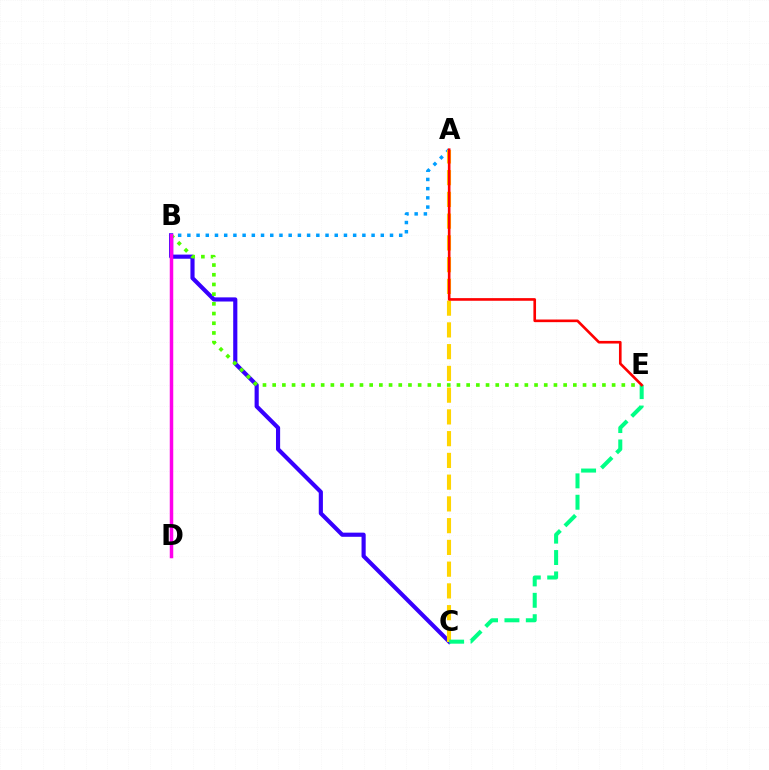{('B', 'C'): [{'color': '#3700ff', 'line_style': 'solid', 'thickness': 2.98}], ('A', 'B'): [{'color': '#009eff', 'line_style': 'dotted', 'thickness': 2.5}], ('B', 'E'): [{'color': '#4fff00', 'line_style': 'dotted', 'thickness': 2.64}], ('A', 'C'): [{'color': '#ffd500', 'line_style': 'dashed', 'thickness': 2.95}], ('C', 'E'): [{'color': '#00ff86', 'line_style': 'dashed', 'thickness': 2.91}], ('B', 'D'): [{'color': '#ff00ed', 'line_style': 'solid', 'thickness': 2.52}], ('A', 'E'): [{'color': '#ff0000', 'line_style': 'solid', 'thickness': 1.9}]}